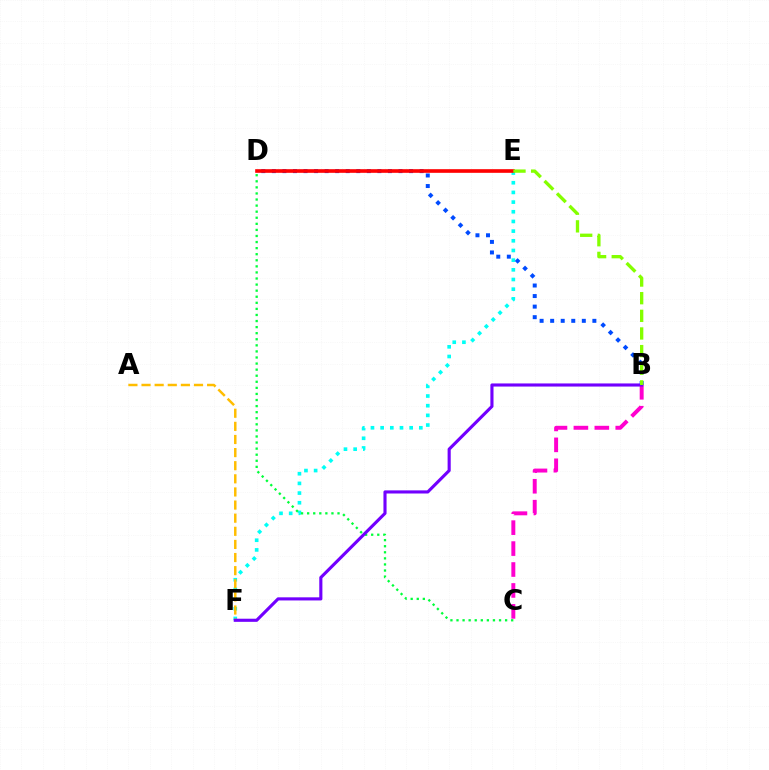{('E', 'F'): [{'color': '#00fff6', 'line_style': 'dotted', 'thickness': 2.63}], ('A', 'F'): [{'color': '#ffbd00', 'line_style': 'dashed', 'thickness': 1.78}], ('B', 'D'): [{'color': '#004bff', 'line_style': 'dotted', 'thickness': 2.87}], ('B', 'C'): [{'color': '#ff00cf', 'line_style': 'dashed', 'thickness': 2.84}], ('D', 'E'): [{'color': '#ff0000', 'line_style': 'solid', 'thickness': 2.62}], ('C', 'D'): [{'color': '#00ff39', 'line_style': 'dotted', 'thickness': 1.65}], ('B', 'F'): [{'color': '#7200ff', 'line_style': 'solid', 'thickness': 2.25}], ('B', 'E'): [{'color': '#84ff00', 'line_style': 'dashed', 'thickness': 2.4}]}